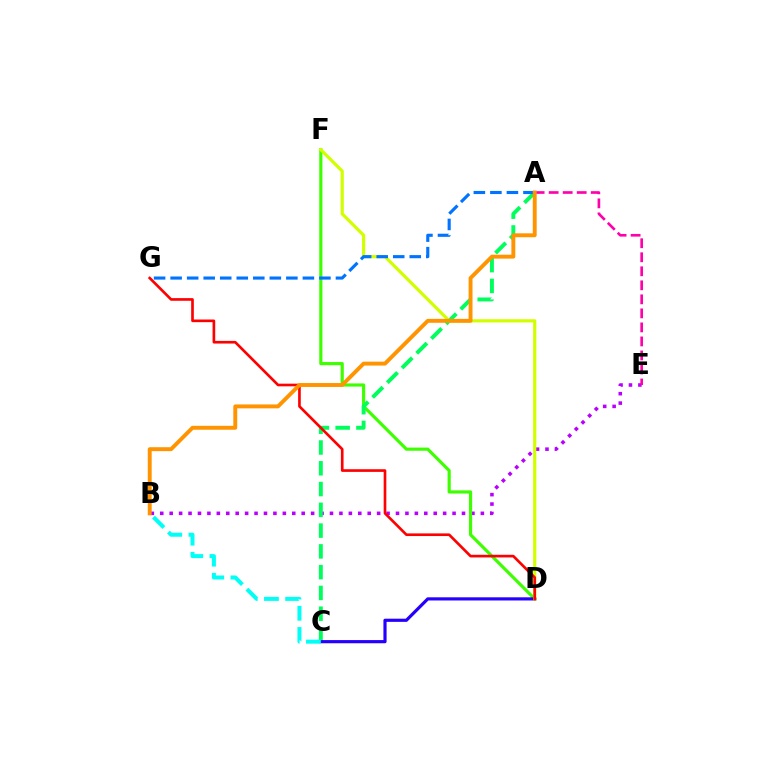{('B', 'E'): [{'color': '#b900ff', 'line_style': 'dotted', 'thickness': 2.56}], ('D', 'F'): [{'color': '#3dff00', 'line_style': 'solid', 'thickness': 2.28}, {'color': '#d1ff00', 'line_style': 'solid', 'thickness': 2.3}], ('A', 'C'): [{'color': '#00ff5c', 'line_style': 'dashed', 'thickness': 2.82}], ('C', 'D'): [{'color': '#2500ff', 'line_style': 'solid', 'thickness': 2.28}], ('A', 'G'): [{'color': '#0074ff', 'line_style': 'dashed', 'thickness': 2.25}], ('D', 'G'): [{'color': '#ff0000', 'line_style': 'solid', 'thickness': 1.91}], ('A', 'E'): [{'color': '#ff00ac', 'line_style': 'dashed', 'thickness': 1.91}], ('A', 'B'): [{'color': '#ff9400', 'line_style': 'solid', 'thickness': 2.81}], ('B', 'C'): [{'color': '#00fff6', 'line_style': 'dashed', 'thickness': 2.88}]}